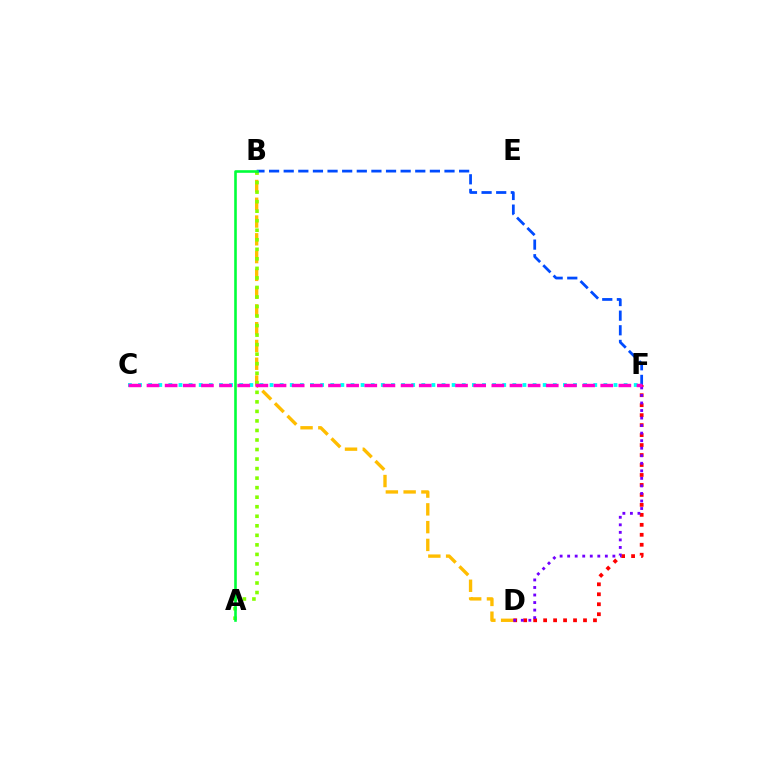{('B', 'D'): [{'color': '#ffbd00', 'line_style': 'dashed', 'thickness': 2.41}], ('A', 'B'): [{'color': '#84ff00', 'line_style': 'dotted', 'thickness': 2.59}, {'color': '#00ff39', 'line_style': 'solid', 'thickness': 1.88}], ('B', 'F'): [{'color': '#004bff', 'line_style': 'dashed', 'thickness': 1.99}], ('D', 'F'): [{'color': '#ff0000', 'line_style': 'dotted', 'thickness': 2.71}, {'color': '#7200ff', 'line_style': 'dotted', 'thickness': 2.05}], ('C', 'F'): [{'color': '#00fff6', 'line_style': 'dotted', 'thickness': 2.75}, {'color': '#ff00cf', 'line_style': 'dashed', 'thickness': 2.47}]}